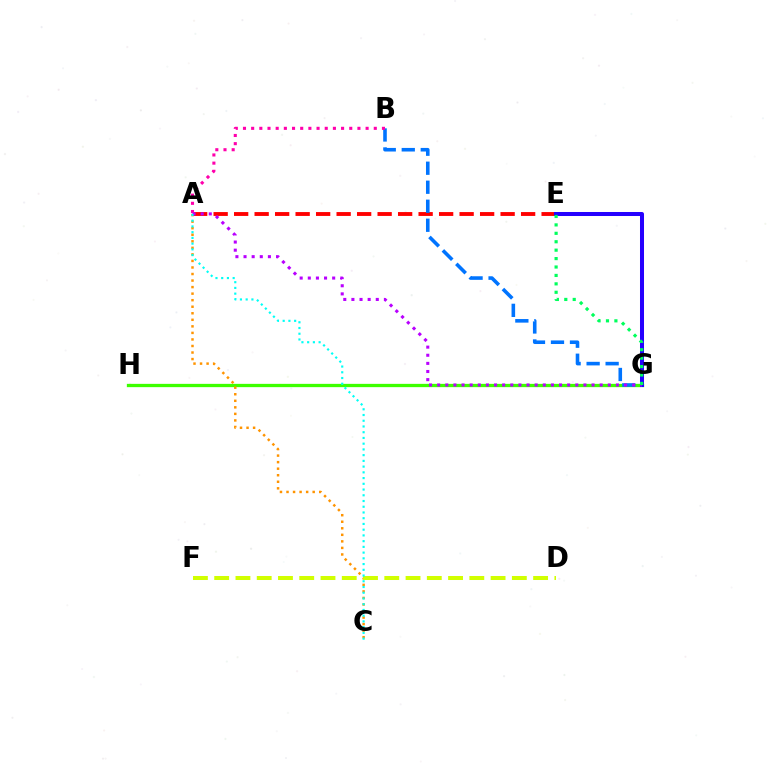{('G', 'H'): [{'color': '#3dff00', 'line_style': 'solid', 'thickness': 2.37}], ('A', 'C'): [{'color': '#ff9400', 'line_style': 'dotted', 'thickness': 1.78}, {'color': '#00fff6', 'line_style': 'dotted', 'thickness': 1.56}], ('A', 'E'): [{'color': '#ff0000', 'line_style': 'dashed', 'thickness': 2.78}], ('E', 'G'): [{'color': '#2500ff', 'line_style': 'solid', 'thickness': 2.89}, {'color': '#00ff5c', 'line_style': 'dotted', 'thickness': 2.29}], ('D', 'F'): [{'color': '#d1ff00', 'line_style': 'dashed', 'thickness': 2.89}], ('B', 'G'): [{'color': '#0074ff', 'line_style': 'dashed', 'thickness': 2.58}], ('A', 'B'): [{'color': '#ff00ac', 'line_style': 'dotted', 'thickness': 2.22}], ('A', 'G'): [{'color': '#b900ff', 'line_style': 'dotted', 'thickness': 2.21}]}